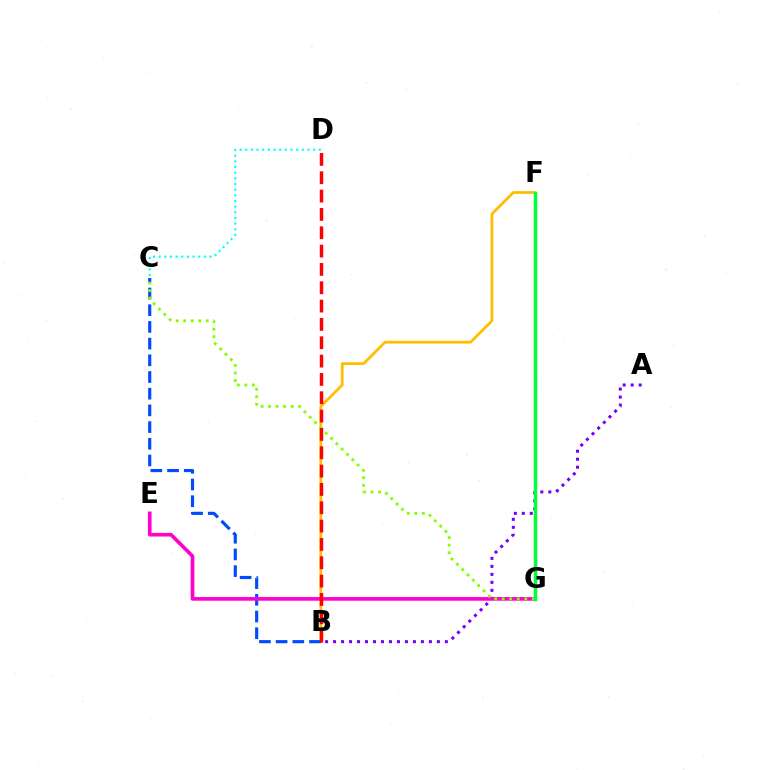{('B', 'F'): [{'color': '#ffbd00', 'line_style': 'solid', 'thickness': 1.99}], ('A', 'B'): [{'color': '#7200ff', 'line_style': 'dotted', 'thickness': 2.17}], ('B', 'C'): [{'color': '#004bff', 'line_style': 'dashed', 'thickness': 2.27}], ('C', 'D'): [{'color': '#00fff6', 'line_style': 'dotted', 'thickness': 1.54}], ('E', 'G'): [{'color': '#ff00cf', 'line_style': 'solid', 'thickness': 2.64}], ('C', 'G'): [{'color': '#84ff00', 'line_style': 'dotted', 'thickness': 2.04}], ('B', 'D'): [{'color': '#ff0000', 'line_style': 'dashed', 'thickness': 2.49}], ('F', 'G'): [{'color': '#00ff39', 'line_style': 'solid', 'thickness': 2.52}]}